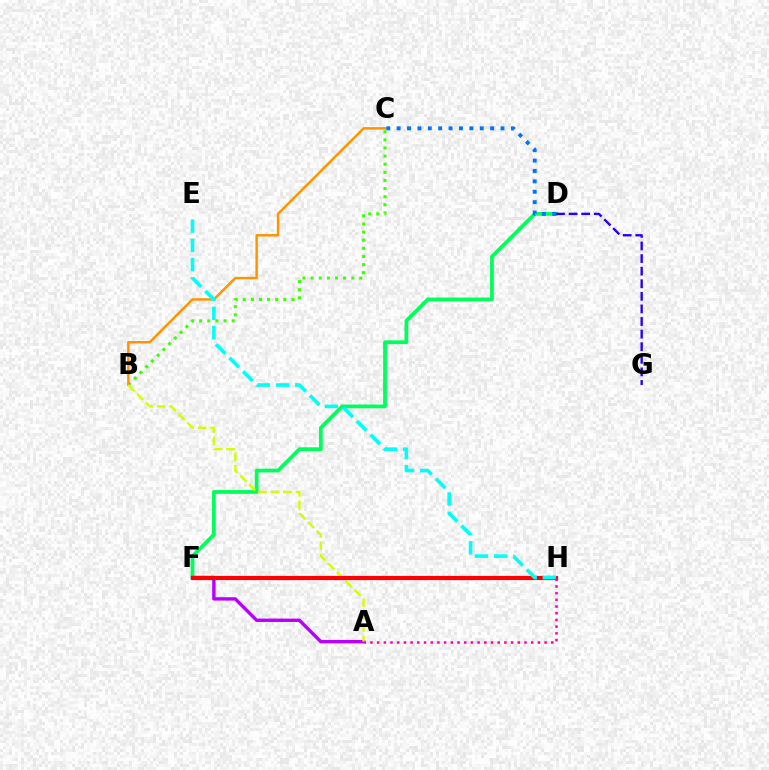{('D', 'F'): [{'color': '#00ff5c', 'line_style': 'solid', 'thickness': 2.71}], ('B', 'C'): [{'color': '#3dff00', 'line_style': 'dotted', 'thickness': 2.21}, {'color': '#ff9400', 'line_style': 'solid', 'thickness': 1.77}], ('A', 'F'): [{'color': '#b900ff', 'line_style': 'solid', 'thickness': 2.45}], ('C', 'D'): [{'color': '#0074ff', 'line_style': 'dotted', 'thickness': 2.82}], ('A', 'B'): [{'color': '#d1ff00', 'line_style': 'dashed', 'thickness': 1.69}], ('F', 'H'): [{'color': '#ff0000', 'line_style': 'solid', 'thickness': 2.98}], ('E', 'H'): [{'color': '#00fff6', 'line_style': 'dashed', 'thickness': 2.61}], ('D', 'G'): [{'color': '#2500ff', 'line_style': 'dashed', 'thickness': 1.71}], ('A', 'H'): [{'color': '#ff00ac', 'line_style': 'dotted', 'thickness': 1.82}]}